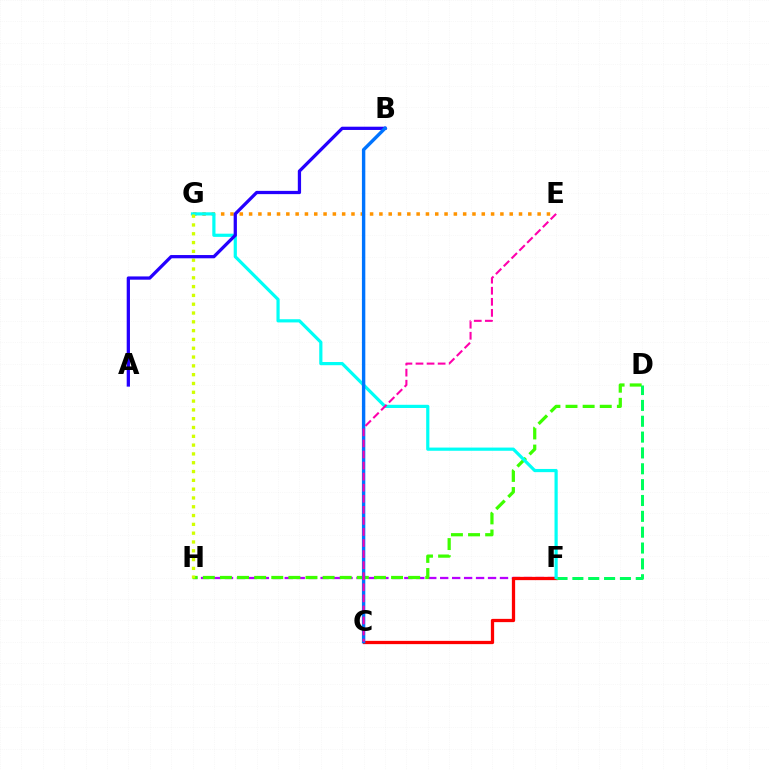{('F', 'H'): [{'color': '#b900ff', 'line_style': 'dashed', 'thickness': 1.62}], ('D', 'H'): [{'color': '#3dff00', 'line_style': 'dashed', 'thickness': 2.32}], ('E', 'G'): [{'color': '#ff9400', 'line_style': 'dotted', 'thickness': 2.53}], ('C', 'F'): [{'color': '#ff0000', 'line_style': 'solid', 'thickness': 2.35}], ('D', 'F'): [{'color': '#00ff5c', 'line_style': 'dashed', 'thickness': 2.15}], ('F', 'G'): [{'color': '#00fff6', 'line_style': 'solid', 'thickness': 2.3}], ('G', 'H'): [{'color': '#d1ff00', 'line_style': 'dotted', 'thickness': 2.39}], ('A', 'B'): [{'color': '#2500ff', 'line_style': 'solid', 'thickness': 2.35}], ('B', 'C'): [{'color': '#0074ff', 'line_style': 'solid', 'thickness': 2.45}], ('C', 'E'): [{'color': '#ff00ac', 'line_style': 'dashed', 'thickness': 1.5}]}